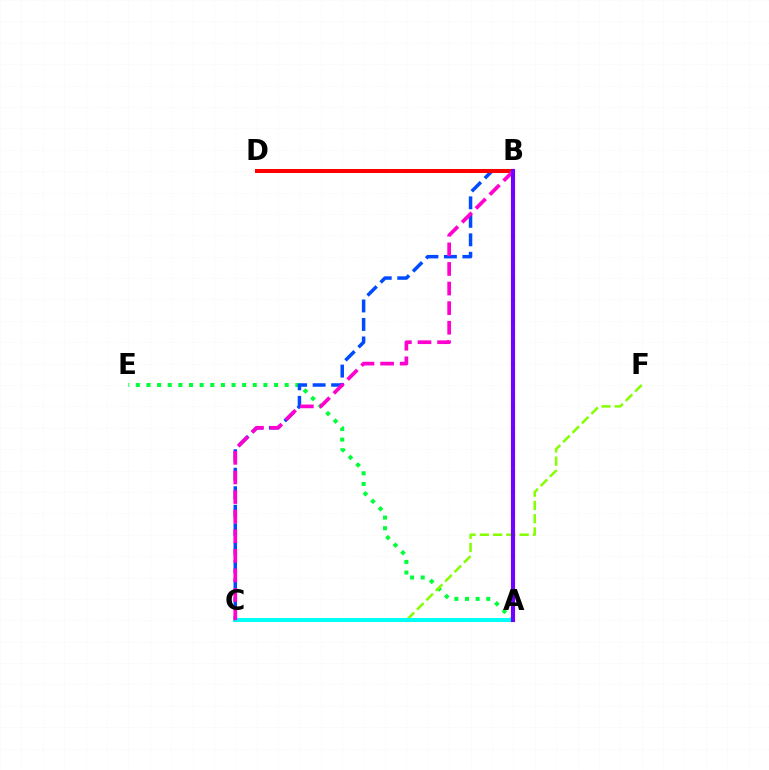{('A', 'E'): [{'color': '#00ff39', 'line_style': 'dotted', 'thickness': 2.89}], ('C', 'F'): [{'color': '#84ff00', 'line_style': 'dashed', 'thickness': 1.8}], ('B', 'D'): [{'color': '#ffbd00', 'line_style': 'dotted', 'thickness': 2.03}, {'color': '#ff0000', 'line_style': 'solid', 'thickness': 2.88}], ('B', 'C'): [{'color': '#004bff', 'line_style': 'dashed', 'thickness': 2.51}, {'color': '#ff00cf', 'line_style': 'dashed', 'thickness': 2.66}], ('A', 'C'): [{'color': '#00fff6', 'line_style': 'solid', 'thickness': 2.86}], ('A', 'B'): [{'color': '#7200ff', 'line_style': 'solid', 'thickness': 2.97}]}